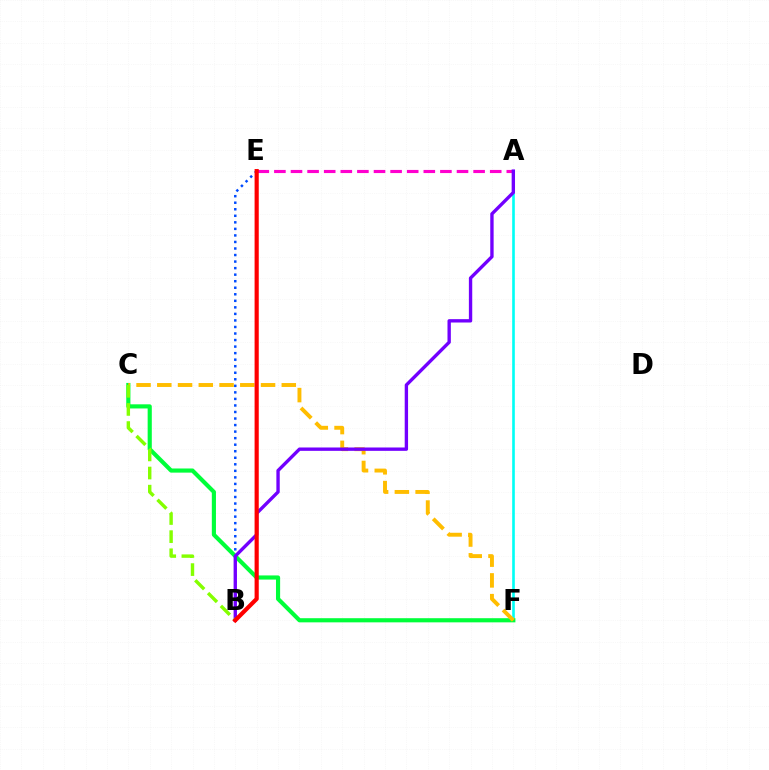{('A', 'F'): [{'color': '#00fff6', 'line_style': 'solid', 'thickness': 1.9}], ('B', 'E'): [{'color': '#004bff', 'line_style': 'dotted', 'thickness': 1.78}, {'color': '#ff0000', 'line_style': 'solid', 'thickness': 3.0}], ('C', 'F'): [{'color': '#00ff39', 'line_style': 'solid', 'thickness': 2.98}, {'color': '#ffbd00', 'line_style': 'dashed', 'thickness': 2.82}], ('A', 'E'): [{'color': '#ff00cf', 'line_style': 'dashed', 'thickness': 2.26}], ('A', 'B'): [{'color': '#7200ff', 'line_style': 'solid', 'thickness': 2.42}], ('B', 'C'): [{'color': '#84ff00', 'line_style': 'dashed', 'thickness': 2.46}]}